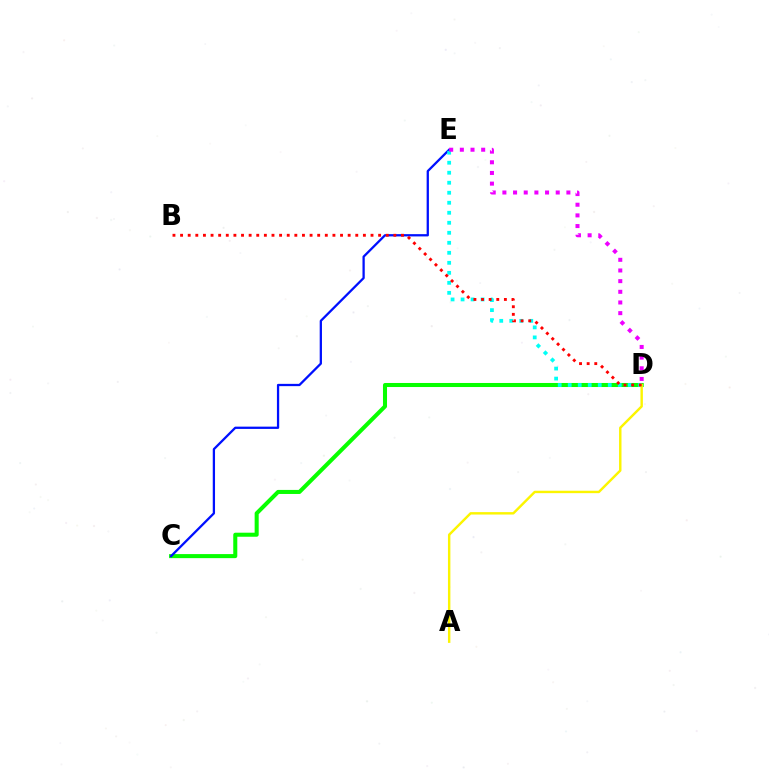{('C', 'D'): [{'color': '#08ff00', 'line_style': 'solid', 'thickness': 2.92}], ('C', 'E'): [{'color': '#0010ff', 'line_style': 'solid', 'thickness': 1.64}], ('D', 'E'): [{'color': '#00fff6', 'line_style': 'dotted', 'thickness': 2.72}, {'color': '#ee00ff', 'line_style': 'dotted', 'thickness': 2.9}], ('A', 'D'): [{'color': '#fcf500', 'line_style': 'solid', 'thickness': 1.74}], ('B', 'D'): [{'color': '#ff0000', 'line_style': 'dotted', 'thickness': 2.07}]}